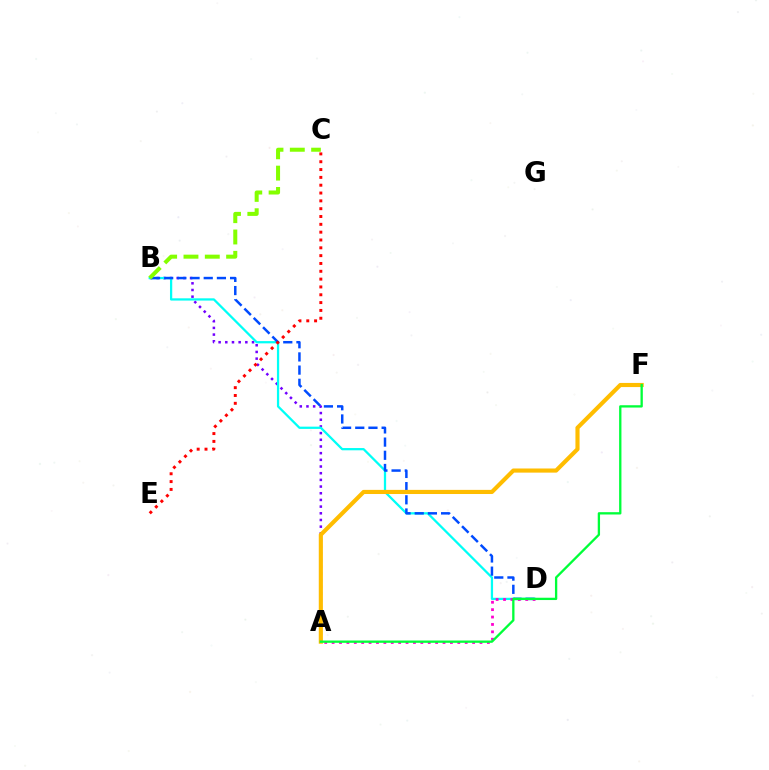{('A', 'B'): [{'color': '#7200ff', 'line_style': 'dotted', 'thickness': 1.82}], ('B', 'D'): [{'color': '#00fff6', 'line_style': 'solid', 'thickness': 1.63}, {'color': '#004bff', 'line_style': 'dashed', 'thickness': 1.79}], ('B', 'C'): [{'color': '#84ff00', 'line_style': 'dashed', 'thickness': 2.9}], ('A', 'F'): [{'color': '#ffbd00', 'line_style': 'solid', 'thickness': 2.97}, {'color': '#00ff39', 'line_style': 'solid', 'thickness': 1.67}], ('C', 'E'): [{'color': '#ff0000', 'line_style': 'dotted', 'thickness': 2.13}], ('A', 'D'): [{'color': '#ff00cf', 'line_style': 'dotted', 'thickness': 2.01}]}